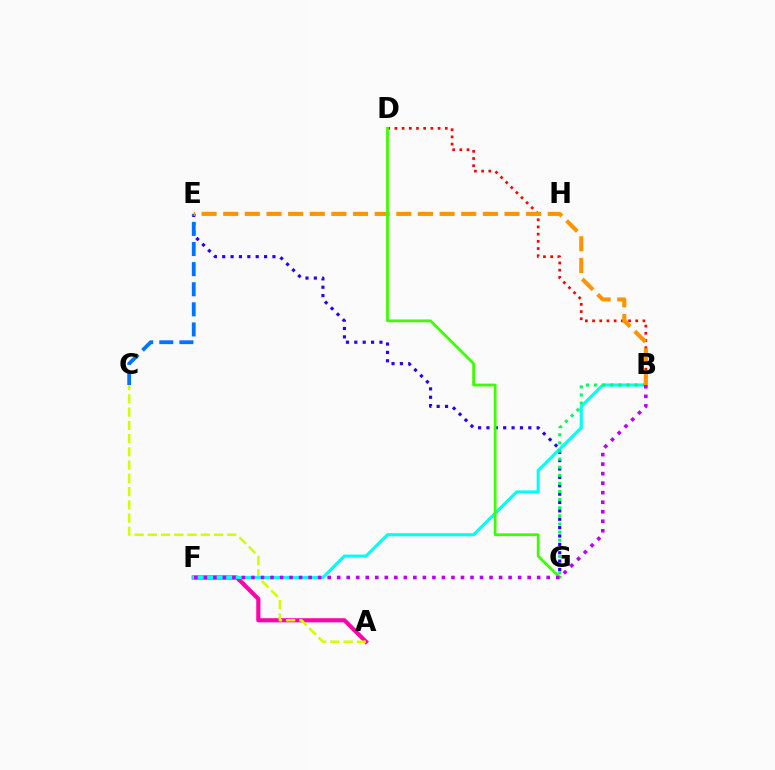{('B', 'D'): [{'color': '#ff0000', 'line_style': 'dotted', 'thickness': 1.95}], ('E', 'G'): [{'color': '#2500ff', 'line_style': 'dotted', 'thickness': 2.27}], ('A', 'F'): [{'color': '#ff00ac', 'line_style': 'solid', 'thickness': 2.98}], ('A', 'C'): [{'color': '#d1ff00', 'line_style': 'dashed', 'thickness': 1.8}], ('B', 'F'): [{'color': '#00fff6', 'line_style': 'solid', 'thickness': 2.24}, {'color': '#b900ff', 'line_style': 'dotted', 'thickness': 2.59}], ('B', 'G'): [{'color': '#00ff5c', 'line_style': 'dotted', 'thickness': 2.2}], ('C', 'E'): [{'color': '#0074ff', 'line_style': 'dashed', 'thickness': 2.73}], ('B', 'E'): [{'color': '#ff9400', 'line_style': 'dashed', 'thickness': 2.94}], ('D', 'G'): [{'color': '#3dff00', 'line_style': 'solid', 'thickness': 2.01}]}